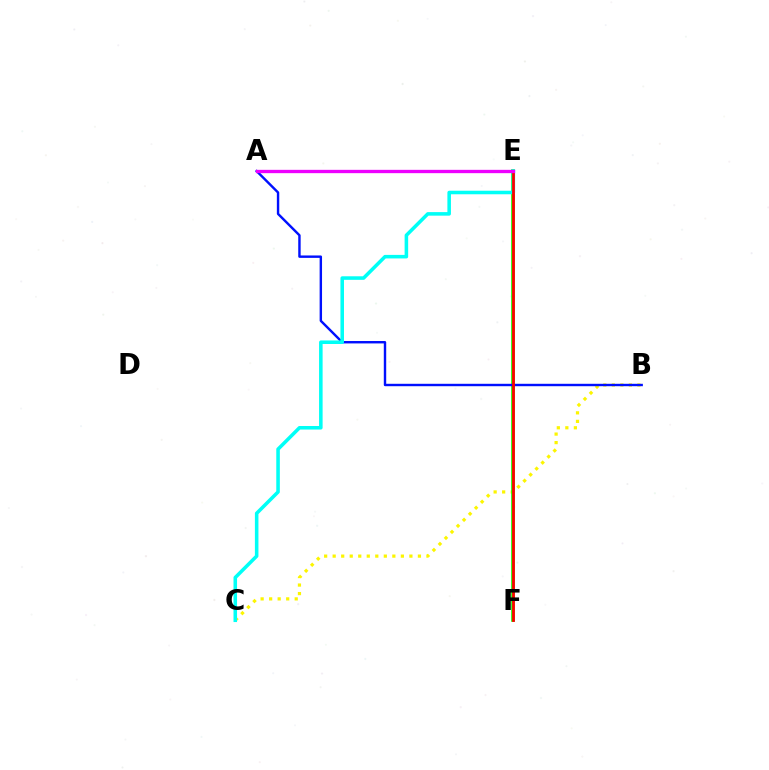{('B', 'C'): [{'color': '#fcf500', 'line_style': 'dotted', 'thickness': 2.32}], ('E', 'F'): [{'color': '#08ff00', 'line_style': 'solid', 'thickness': 2.59}, {'color': '#ff0000', 'line_style': 'solid', 'thickness': 1.99}], ('A', 'B'): [{'color': '#0010ff', 'line_style': 'solid', 'thickness': 1.74}], ('C', 'E'): [{'color': '#00fff6', 'line_style': 'solid', 'thickness': 2.56}], ('A', 'E'): [{'color': '#ee00ff', 'line_style': 'solid', 'thickness': 2.4}]}